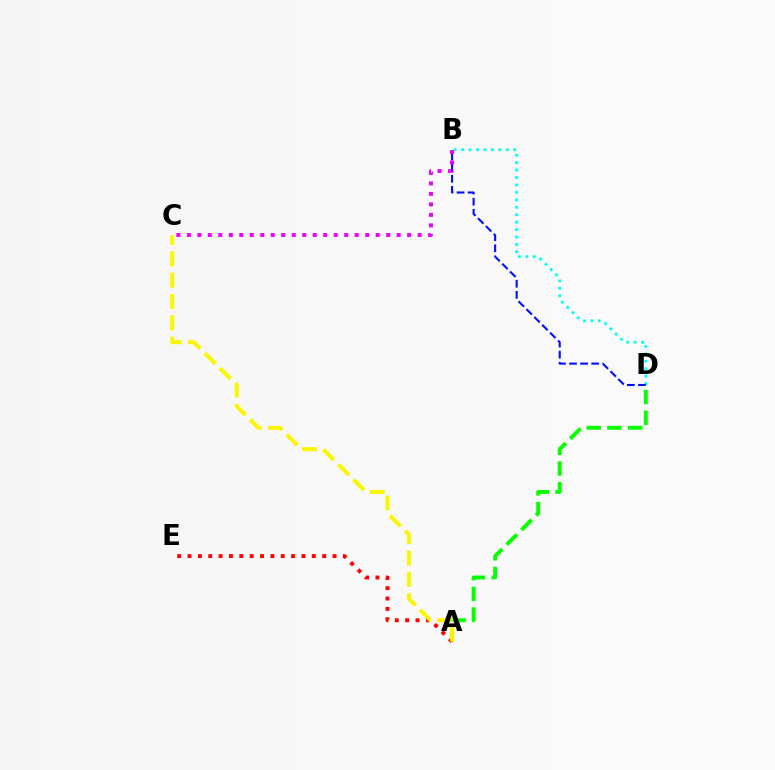{('B', 'D'): [{'color': '#00fff6', 'line_style': 'dotted', 'thickness': 2.02}, {'color': '#0010ff', 'line_style': 'dashed', 'thickness': 1.51}], ('A', 'D'): [{'color': '#08ff00', 'line_style': 'dashed', 'thickness': 2.81}], ('A', 'E'): [{'color': '#ff0000', 'line_style': 'dotted', 'thickness': 2.81}], ('A', 'C'): [{'color': '#fcf500', 'line_style': 'dashed', 'thickness': 2.9}], ('B', 'C'): [{'color': '#ee00ff', 'line_style': 'dotted', 'thickness': 2.85}]}